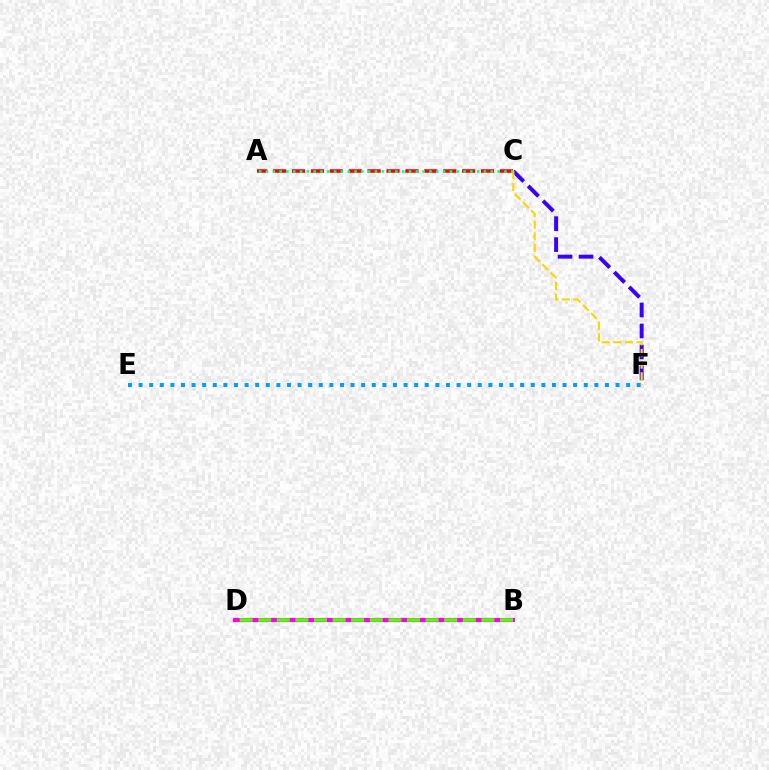{('B', 'D'): [{'color': '#ff00ed', 'line_style': 'solid', 'thickness': 2.97}, {'color': '#4fff00', 'line_style': 'dashed', 'thickness': 2.53}], ('A', 'C'): [{'color': '#ff0000', 'line_style': 'dashed', 'thickness': 2.57}, {'color': '#00ff86', 'line_style': 'dotted', 'thickness': 1.85}], ('C', 'F'): [{'color': '#3700ff', 'line_style': 'dashed', 'thickness': 2.85}, {'color': '#ffd500', 'line_style': 'dashed', 'thickness': 1.59}], ('E', 'F'): [{'color': '#009eff', 'line_style': 'dotted', 'thickness': 2.88}]}